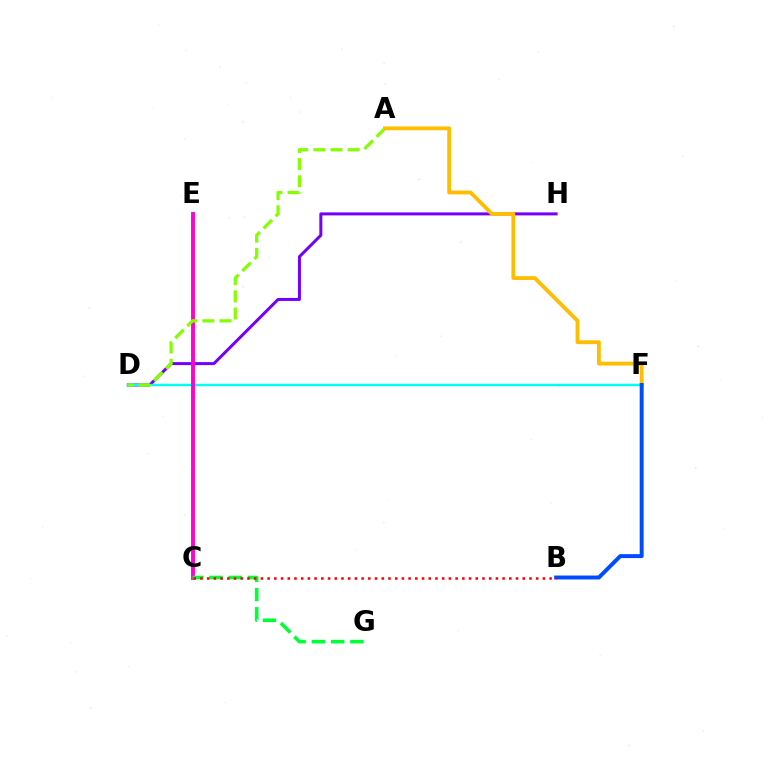{('D', 'H'): [{'color': '#7200ff', 'line_style': 'solid', 'thickness': 2.16}], ('D', 'F'): [{'color': '#00fff6', 'line_style': 'solid', 'thickness': 1.76}], ('C', 'E'): [{'color': '#ff00cf', 'line_style': 'solid', 'thickness': 2.8}], ('A', 'D'): [{'color': '#84ff00', 'line_style': 'dashed', 'thickness': 2.33}], ('A', 'F'): [{'color': '#ffbd00', 'line_style': 'solid', 'thickness': 2.76}], ('C', 'G'): [{'color': '#00ff39', 'line_style': 'dashed', 'thickness': 2.62}], ('B', 'F'): [{'color': '#004bff', 'line_style': 'solid', 'thickness': 2.83}], ('B', 'C'): [{'color': '#ff0000', 'line_style': 'dotted', 'thickness': 1.82}]}